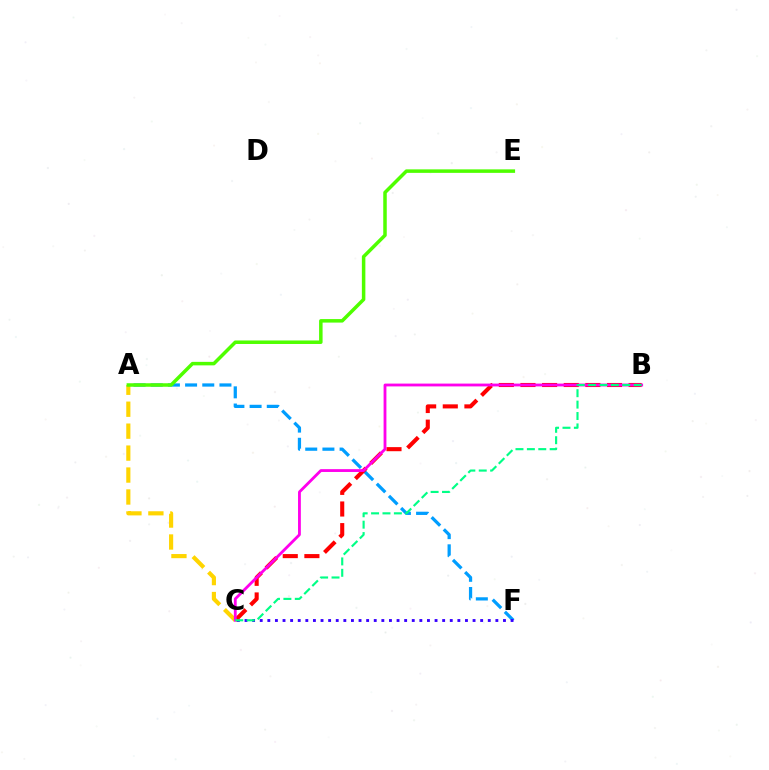{('A', 'C'): [{'color': '#ffd500', 'line_style': 'dashed', 'thickness': 2.98}], ('A', 'F'): [{'color': '#009eff', 'line_style': 'dashed', 'thickness': 2.33}], ('C', 'F'): [{'color': '#3700ff', 'line_style': 'dotted', 'thickness': 2.07}], ('B', 'C'): [{'color': '#ff0000', 'line_style': 'dashed', 'thickness': 2.94}, {'color': '#ff00ed', 'line_style': 'solid', 'thickness': 2.03}, {'color': '#00ff86', 'line_style': 'dashed', 'thickness': 1.55}], ('A', 'E'): [{'color': '#4fff00', 'line_style': 'solid', 'thickness': 2.52}]}